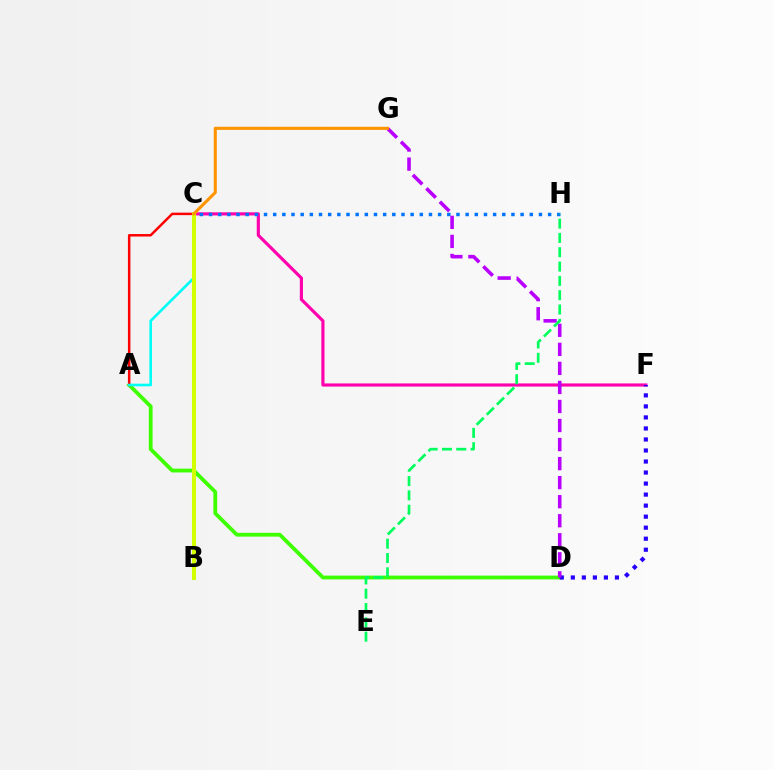{('C', 'F'): [{'color': '#ff00ac', 'line_style': 'solid', 'thickness': 2.27}], ('A', 'D'): [{'color': '#3dff00', 'line_style': 'solid', 'thickness': 2.72}], ('A', 'C'): [{'color': '#ff0000', 'line_style': 'solid', 'thickness': 1.79}, {'color': '#00fff6', 'line_style': 'solid', 'thickness': 1.89}], ('B', 'C'): [{'color': '#d1ff00', 'line_style': 'solid', 'thickness': 2.92}], ('D', 'F'): [{'color': '#2500ff', 'line_style': 'dotted', 'thickness': 3.0}], ('C', 'H'): [{'color': '#0074ff', 'line_style': 'dotted', 'thickness': 2.49}], ('D', 'G'): [{'color': '#b900ff', 'line_style': 'dashed', 'thickness': 2.59}], ('E', 'H'): [{'color': '#00ff5c', 'line_style': 'dashed', 'thickness': 1.94}], ('C', 'G'): [{'color': '#ff9400', 'line_style': 'solid', 'thickness': 2.22}]}